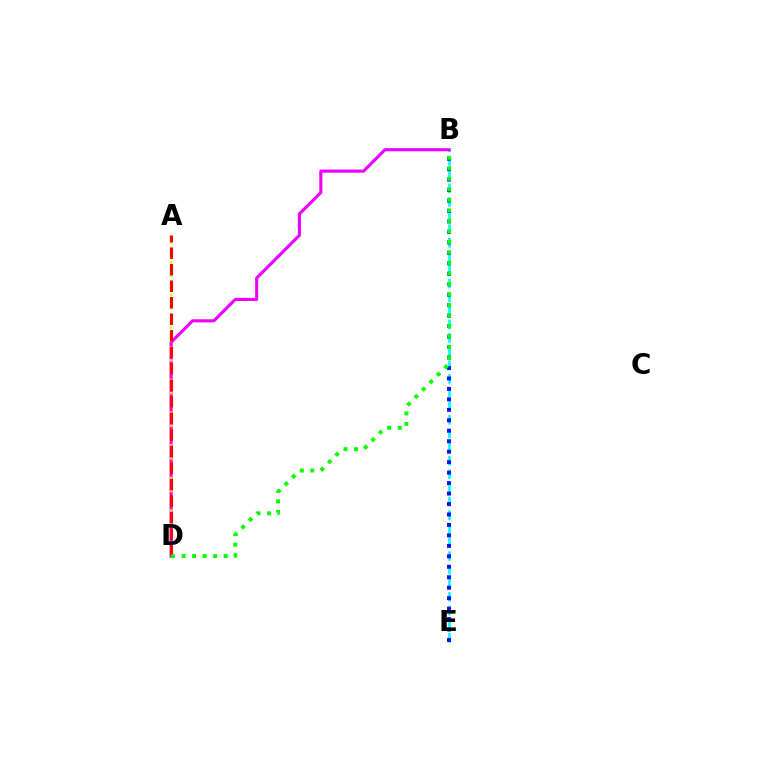{('B', 'E'): [{'color': '#00fff6', 'line_style': 'dashed', 'thickness': 1.85}, {'color': '#0010ff', 'line_style': 'dotted', 'thickness': 2.84}], ('B', 'D'): [{'color': '#ee00ff', 'line_style': 'solid', 'thickness': 2.24}, {'color': '#08ff00', 'line_style': 'dotted', 'thickness': 2.86}], ('A', 'D'): [{'color': '#fcf500', 'line_style': 'dotted', 'thickness': 1.78}, {'color': '#ff0000', 'line_style': 'dashed', 'thickness': 2.25}]}